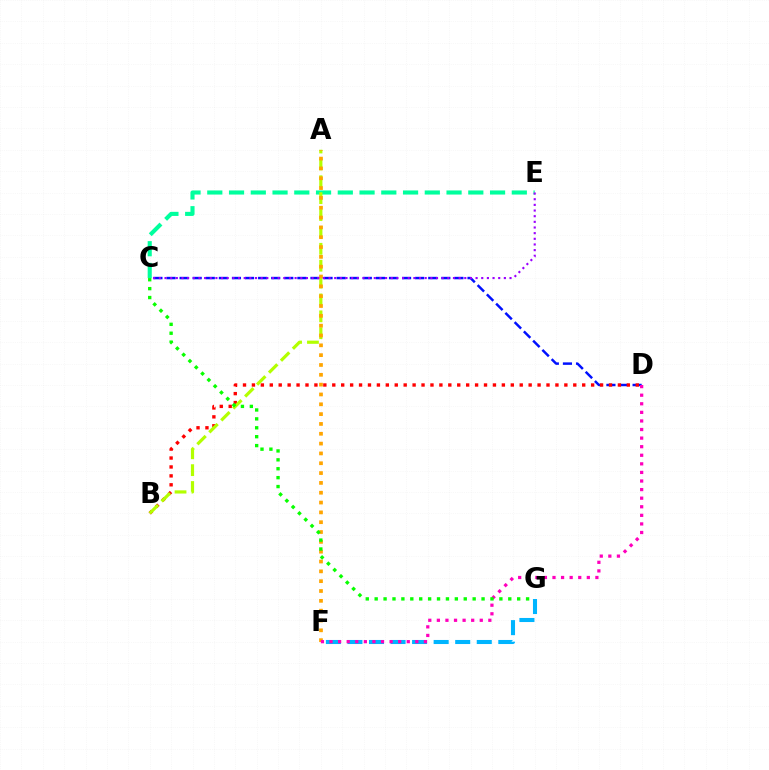{('F', 'G'): [{'color': '#00b5ff', 'line_style': 'dashed', 'thickness': 2.93}], ('C', 'D'): [{'color': '#0010ff', 'line_style': 'dashed', 'thickness': 1.78}], ('C', 'E'): [{'color': '#00ff9d', 'line_style': 'dashed', 'thickness': 2.95}, {'color': '#9b00ff', 'line_style': 'dotted', 'thickness': 1.54}], ('B', 'D'): [{'color': '#ff0000', 'line_style': 'dotted', 'thickness': 2.43}], ('A', 'B'): [{'color': '#b3ff00', 'line_style': 'dashed', 'thickness': 2.29}], ('A', 'F'): [{'color': '#ffa500', 'line_style': 'dotted', 'thickness': 2.67}], ('D', 'F'): [{'color': '#ff00bd', 'line_style': 'dotted', 'thickness': 2.33}], ('C', 'G'): [{'color': '#08ff00', 'line_style': 'dotted', 'thickness': 2.42}]}